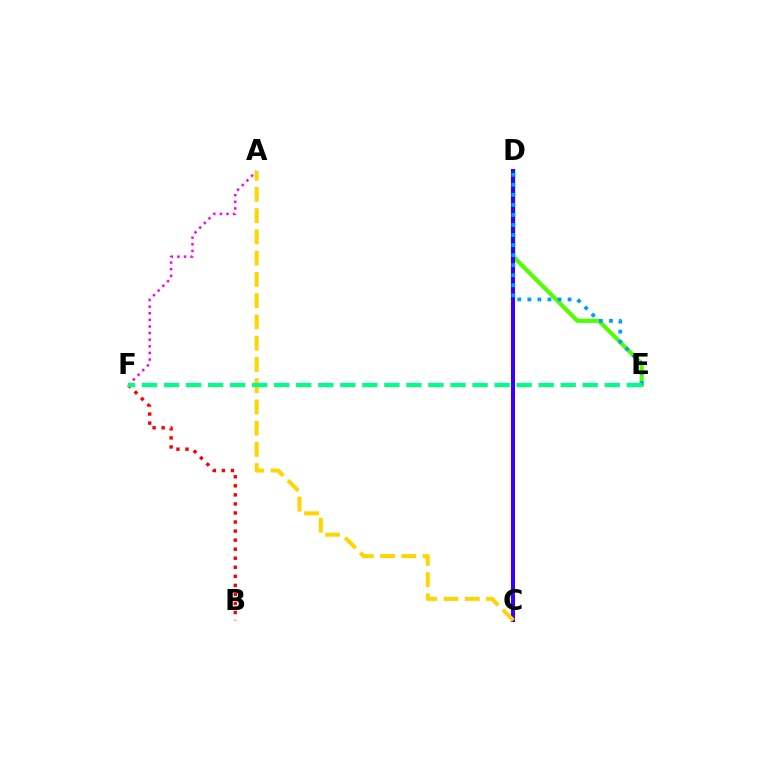{('D', 'E'): [{'color': '#4fff00', 'line_style': 'solid', 'thickness': 2.97}, {'color': '#009eff', 'line_style': 'dotted', 'thickness': 2.73}], ('C', 'D'): [{'color': '#3700ff', 'line_style': 'solid', 'thickness': 2.92}], ('B', 'F'): [{'color': '#ff0000', 'line_style': 'dotted', 'thickness': 2.46}], ('A', 'F'): [{'color': '#ff00ed', 'line_style': 'dotted', 'thickness': 1.8}], ('A', 'C'): [{'color': '#ffd500', 'line_style': 'dashed', 'thickness': 2.89}], ('E', 'F'): [{'color': '#00ff86', 'line_style': 'dashed', 'thickness': 2.99}]}